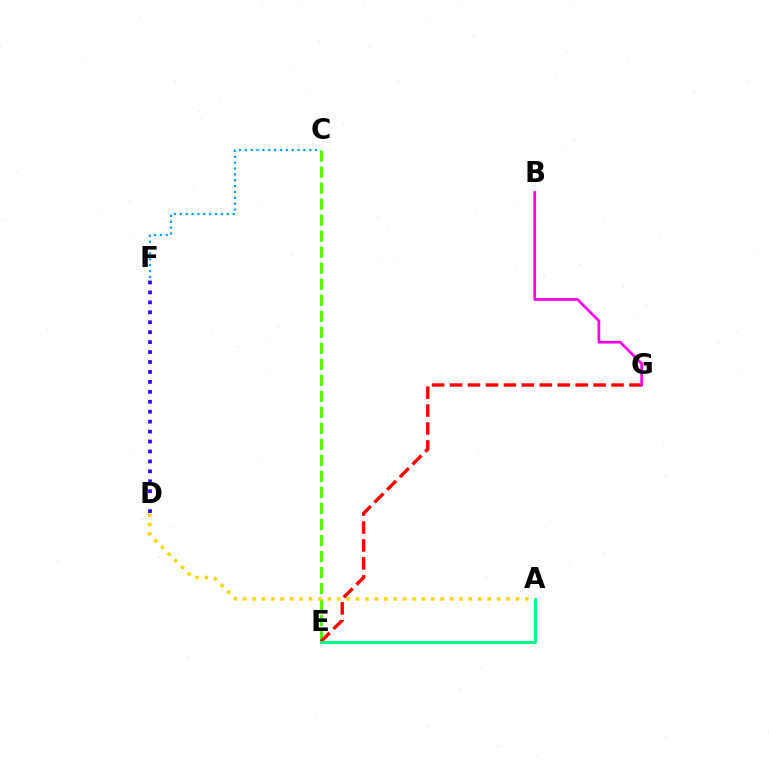{('C', 'E'): [{'color': '#4fff00', 'line_style': 'dashed', 'thickness': 2.18}], ('E', 'G'): [{'color': '#ff0000', 'line_style': 'dashed', 'thickness': 2.44}], ('C', 'F'): [{'color': '#009eff', 'line_style': 'dotted', 'thickness': 1.59}], ('D', 'F'): [{'color': '#3700ff', 'line_style': 'dotted', 'thickness': 2.7}], ('B', 'G'): [{'color': '#ff00ed', 'line_style': 'solid', 'thickness': 1.95}], ('A', 'E'): [{'color': '#00ff86', 'line_style': 'solid', 'thickness': 2.15}], ('A', 'D'): [{'color': '#ffd500', 'line_style': 'dotted', 'thickness': 2.56}]}